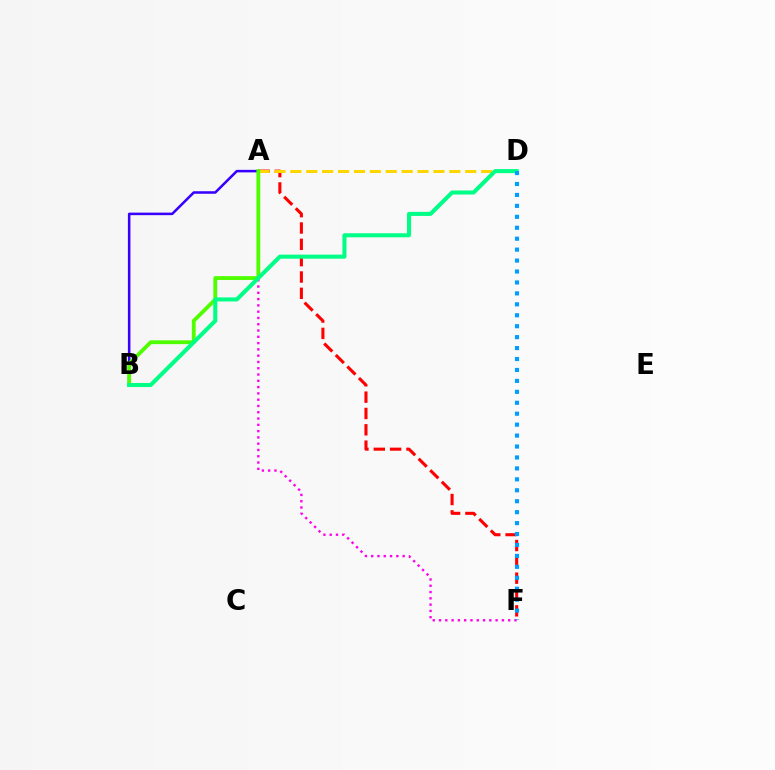{('A', 'F'): [{'color': '#ff00ed', 'line_style': 'dotted', 'thickness': 1.71}, {'color': '#ff0000', 'line_style': 'dashed', 'thickness': 2.22}], ('A', 'B'): [{'color': '#3700ff', 'line_style': 'solid', 'thickness': 1.83}, {'color': '#4fff00', 'line_style': 'solid', 'thickness': 2.76}], ('A', 'D'): [{'color': '#ffd500', 'line_style': 'dashed', 'thickness': 2.16}], ('B', 'D'): [{'color': '#00ff86', 'line_style': 'solid', 'thickness': 2.92}], ('D', 'F'): [{'color': '#009eff', 'line_style': 'dotted', 'thickness': 2.97}]}